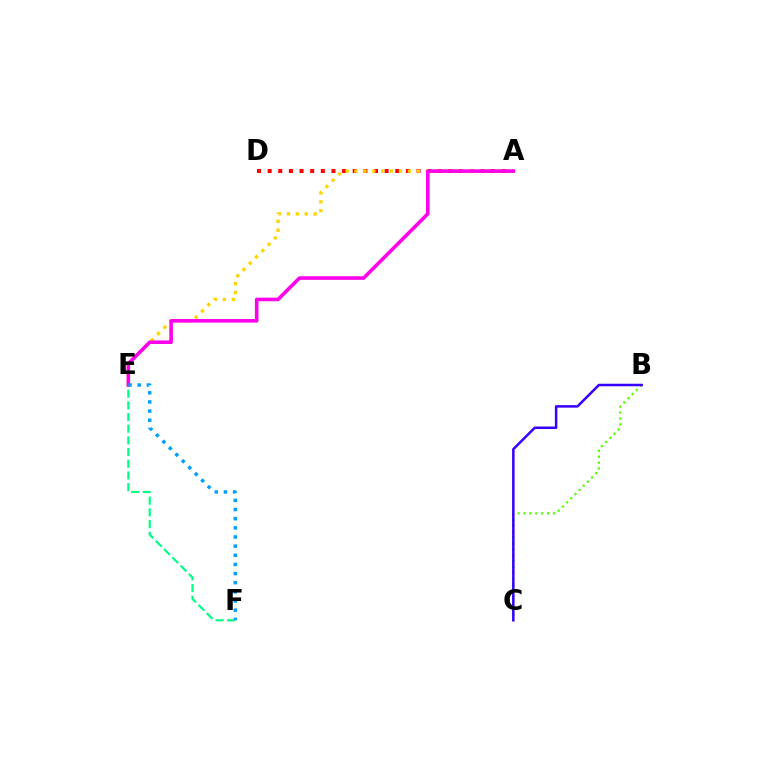{('A', 'D'): [{'color': '#ff0000', 'line_style': 'dotted', 'thickness': 2.89}], ('B', 'C'): [{'color': '#4fff00', 'line_style': 'dotted', 'thickness': 1.6}, {'color': '#3700ff', 'line_style': 'solid', 'thickness': 1.81}], ('A', 'E'): [{'color': '#ffd500', 'line_style': 'dotted', 'thickness': 2.42}, {'color': '#ff00ed', 'line_style': 'solid', 'thickness': 2.58}], ('E', 'F'): [{'color': '#00ff86', 'line_style': 'dashed', 'thickness': 1.59}, {'color': '#009eff', 'line_style': 'dotted', 'thickness': 2.49}]}